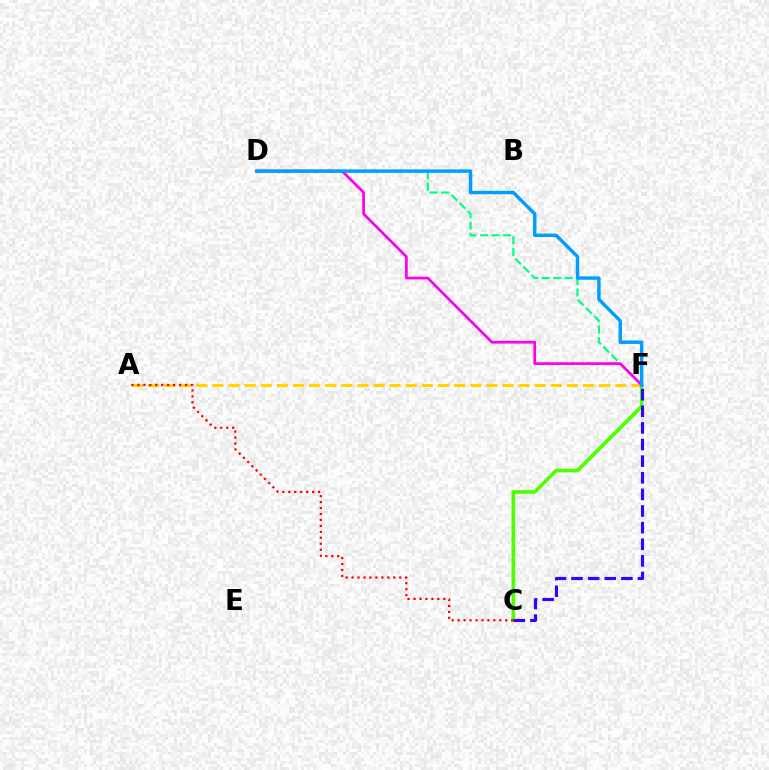{('D', 'F'): [{'color': '#00ff86', 'line_style': 'dashed', 'thickness': 1.56}, {'color': '#ff00ed', 'line_style': 'solid', 'thickness': 1.96}, {'color': '#009eff', 'line_style': 'solid', 'thickness': 2.46}], ('C', 'F'): [{'color': '#4fff00', 'line_style': 'solid', 'thickness': 2.63}, {'color': '#3700ff', 'line_style': 'dashed', 'thickness': 2.26}], ('A', 'F'): [{'color': '#ffd500', 'line_style': 'dashed', 'thickness': 2.19}], ('A', 'C'): [{'color': '#ff0000', 'line_style': 'dotted', 'thickness': 1.62}]}